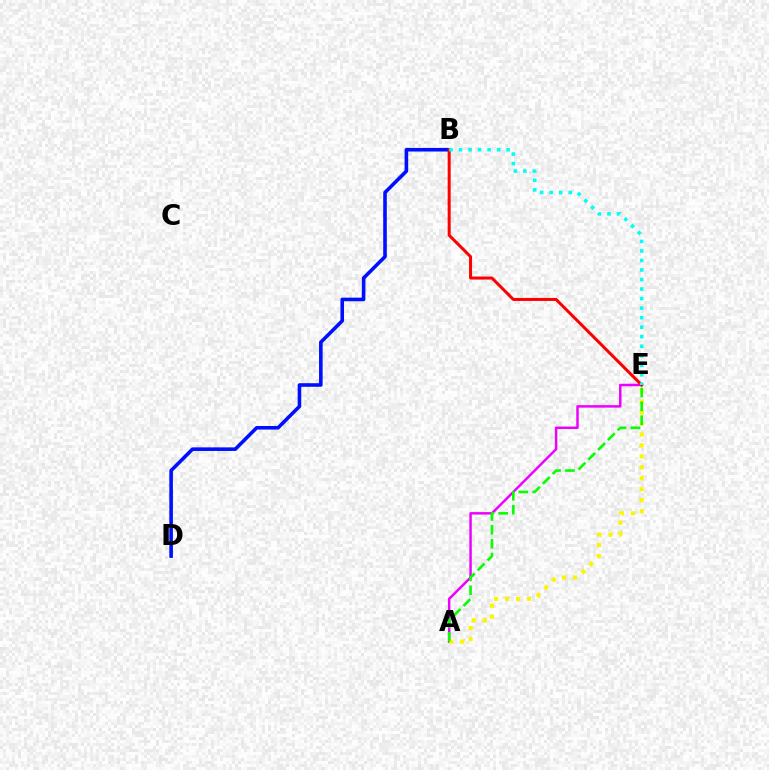{('B', 'D'): [{'color': '#0010ff', 'line_style': 'solid', 'thickness': 2.59}], ('A', 'E'): [{'color': '#ee00ff', 'line_style': 'solid', 'thickness': 1.78}, {'color': '#fcf500', 'line_style': 'dotted', 'thickness': 2.98}, {'color': '#08ff00', 'line_style': 'dashed', 'thickness': 1.88}], ('B', 'E'): [{'color': '#ff0000', 'line_style': 'solid', 'thickness': 2.17}, {'color': '#00fff6', 'line_style': 'dotted', 'thickness': 2.59}]}